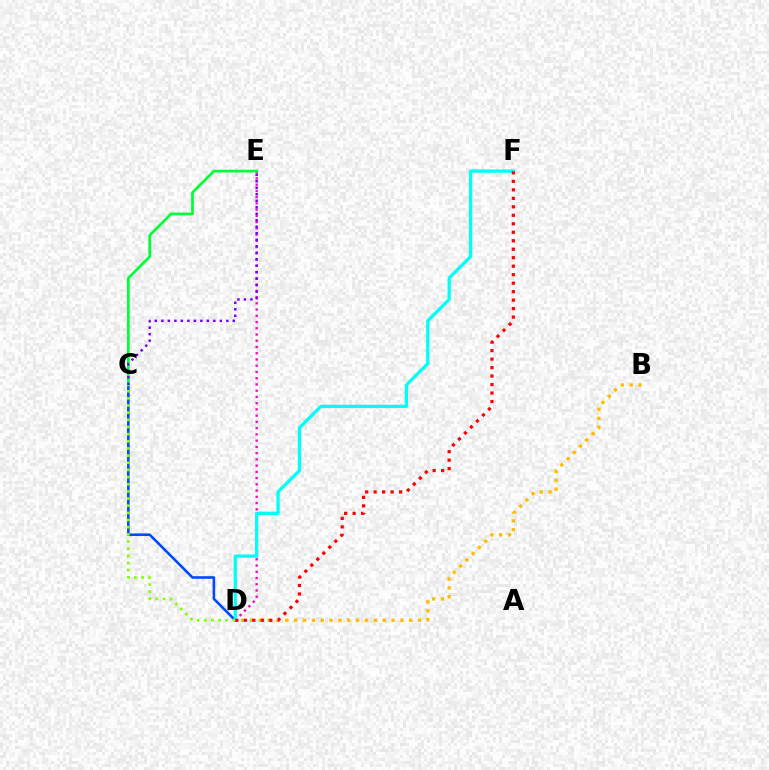{('B', 'D'): [{'color': '#ffbd00', 'line_style': 'dotted', 'thickness': 2.4}], ('C', 'D'): [{'color': '#004bff', 'line_style': 'solid', 'thickness': 1.89}, {'color': '#84ff00', 'line_style': 'dotted', 'thickness': 1.95}], ('D', 'E'): [{'color': '#ff00cf', 'line_style': 'dotted', 'thickness': 1.7}], ('C', 'E'): [{'color': '#00ff39', 'line_style': 'solid', 'thickness': 1.97}, {'color': '#7200ff', 'line_style': 'dotted', 'thickness': 1.77}], ('D', 'F'): [{'color': '#00fff6', 'line_style': 'solid', 'thickness': 2.36}, {'color': '#ff0000', 'line_style': 'dotted', 'thickness': 2.3}]}